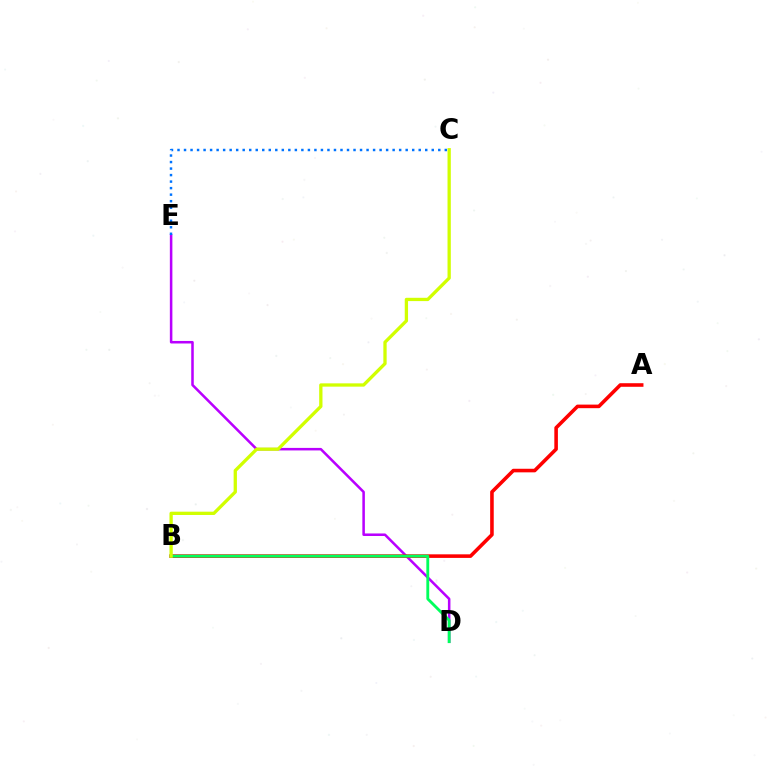{('D', 'E'): [{'color': '#b900ff', 'line_style': 'solid', 'thickness': 1.82}], ('A', 'B'): [{'color': '#ff0000', 'line_style': 'solid', 'thickness': 2.58}], ('B', 'D'): [{'color': '#00ff5c', 'line_style': 'solid', 'thickness': 2.05}], ('C', 'E'): [{'color': '#0074ff', 'line_style': 'dotted', 'thickness': 1.77}], ('B', 'C'): [{'color': '#d1ff00', 'line_style': 'solid', 'thickness': 2.37}]}